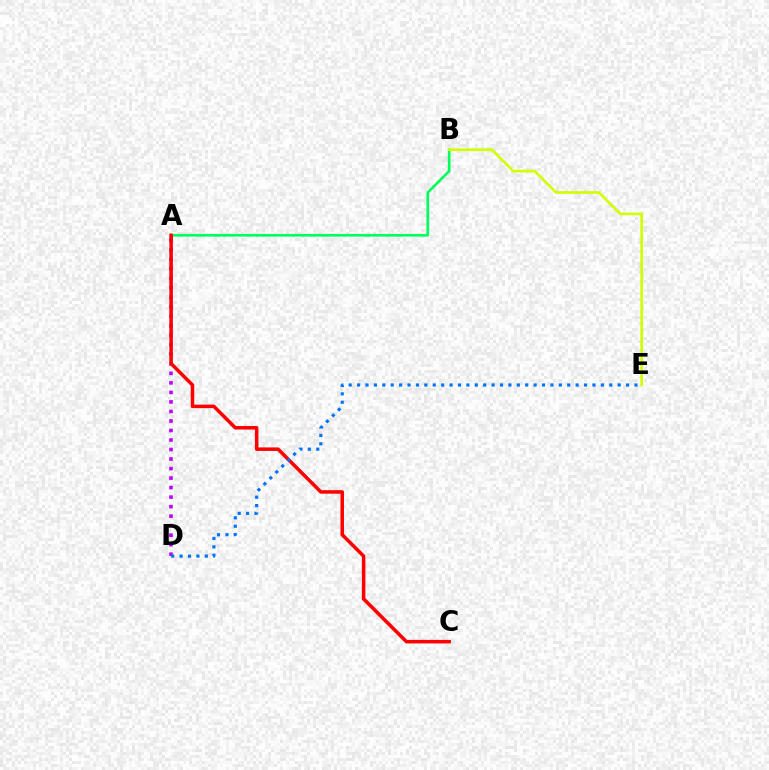{('A', 'B'): [{'color': '#00ff5c', 'line_style': 'solid', 'thickness': 1.92}], ('A', 'D'): [{'color': '#b900ff', 'line_style': 'dotted', 'thickness': 2.59}], ('A', 'C'): [{'color': '#ff0000', 'line_style': 'solid', 'thickness': 2.53}], ('D', 'E'): [{'color': '#0074ff', 'line_style': 'dotted', 'thickness': 2.28}], ('B', 'E'): [{'color': '#d1ff00', 'line_style': 'solid', 'thickness': 1.92}]}